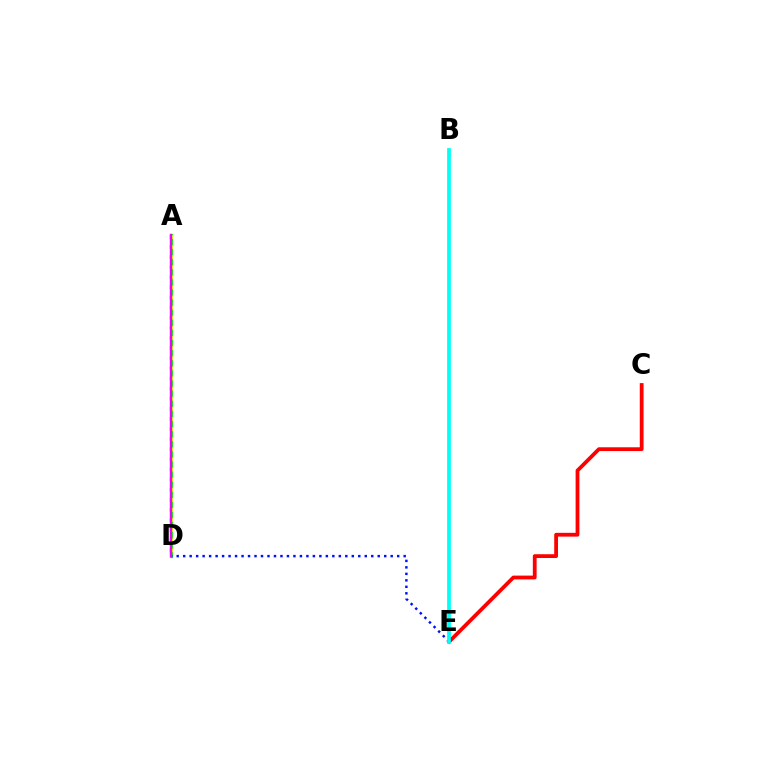{('A', 'D'): [{'color': '#08ff00', 'line_style': 'solid', 'thickness': 2.34}, {'color': '#fcf500', 'line_style': 'dotted', 'thickness': 2.75}, {'color': '#ee00ff', 'line_style': 'solid', 'thickness': 1.66}], ('D', 'E'): [{'color': '#0010ff', 'line_style': 'dotted', 'thickness': 1.76}], ('C', 'E'): [{'color': '#ff0000', 'line_style': 'solid', 'thickness': 2.73}], ('B', 'E'): [{'color': '#00fff6', 'line_style': 'solid', 'thickness': 2.7}]}